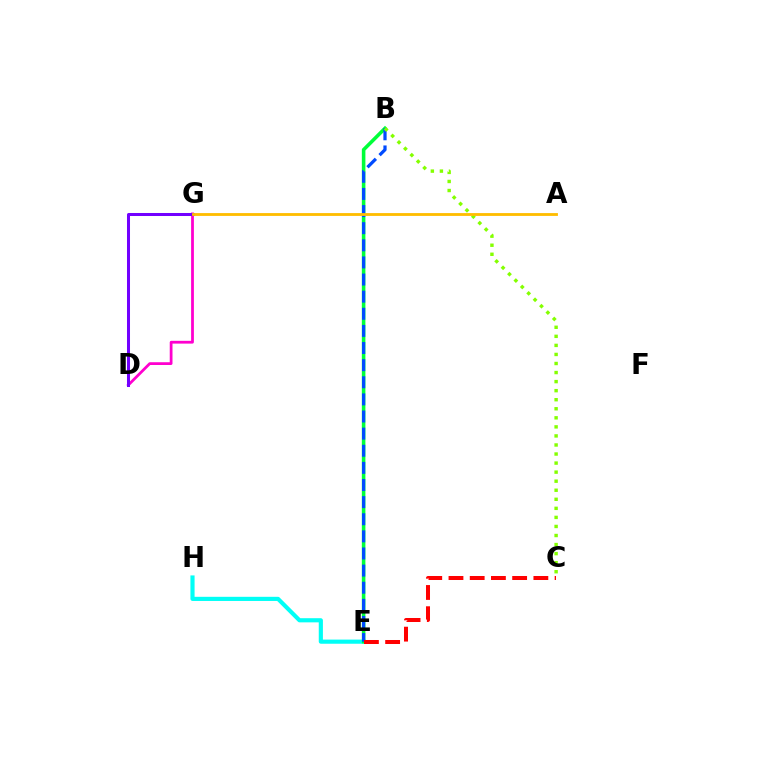{('E', 'H'): [{'color': '#00fff6', 'line_style': 'solid', 'thickness': 2.99}], ('B', 'E'): [{'color': '#00ff39', 'line_style': 'solid', 'thickness': 2.57}, {'color': '#004bff', 'line_style': 'dashed', 'thickness': 2.33}], ('D', 'G'): [{'color': '#ff00cf', 'line_style': 'solid', 'thickness': 2.0}, {'color': '#7200ff', 'line_style': 'solid', 'thickness': 2.17}], ('C', 'E'): [{'color': '#ff0000', 'line_style': 'dashed', 'thickness': 2.88}], ('B', 'C'): [{'color': '#84ff00', 'line_style': 'dotted', 'thickness': 2.46}], ('A', 'G'): [{'color': '#ffbd00', 'line_style': 'solid', 'thickness': 2.03}]}